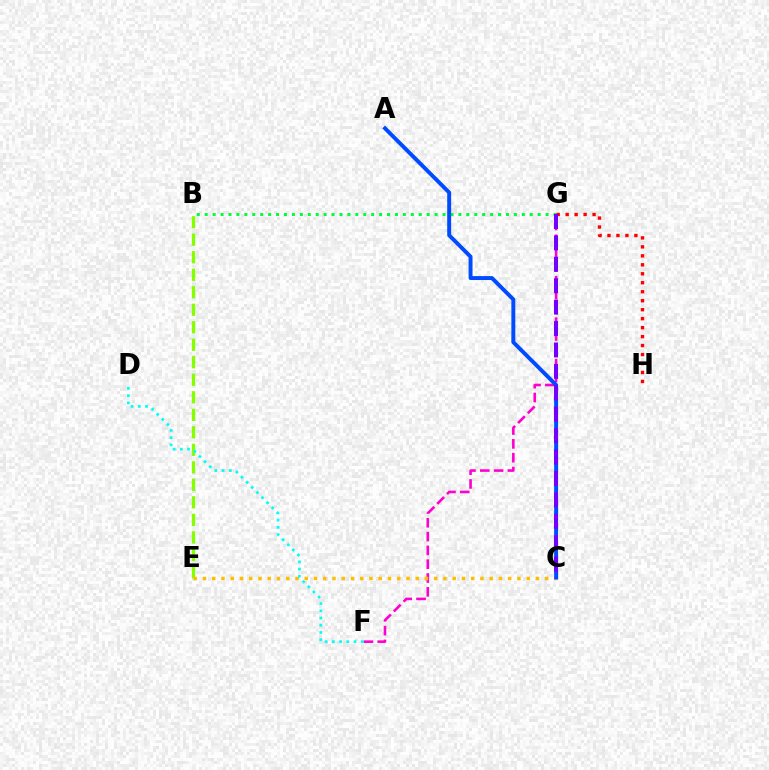{('F', 'G'): [{'color': '#ff00cf', 'line_style': 'dashed', 'thickness': 1.88}], ('B', 'G'): [{'color': '#00ff39', 'line_style': 'dotted', 'thickness': 2.15}], ('B', 'E'): [{'color': '#84ff00', 'line_style': 'dashed', 'thickness': 2.38}], ('C', 'E'): [{'color': '#ffbd00', 'line_style': 'dotted', 'thickness': 2.51}], ('D', 'F'): [{'color': '#00fff6', 'line_style': 'dotted', 'thickness': 1.96}], ('G', 'H'): [{'color': '#ff0000', 'line_style': 'dotted', 'thickness': 2.44}], ('A', 'C'): [{'color': '#004bff', 'line_style': 'solid', 'thickness': 2.83}], ('C', 'G'): [{'color': '#7200ff', 'line_style': 'dashed', 'thickness': 2.91}]}